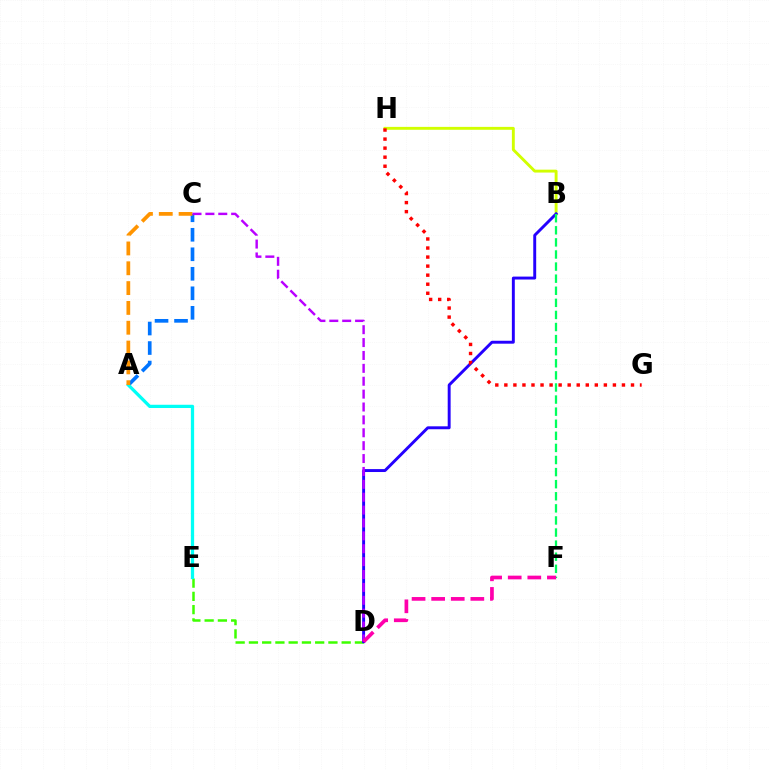{('B', 'H'): [{'color': '#d1ff00', 'line_style': 'solid', 'thickness': 2.09}], ('D', 'E'): [{'color': '#3dff00', 'line_style': 'dashed', 'thickness': 1.8}], ('B', 'D'): [{'color': '#2500ff', 'line_style': 'solid', 'thickness': 2.11}], ('B', 'F'): [{'color': '#00ff5c', 'line_style': 'dashed', 'thickness': 1.64}], ('A', 'C'): [{'color': '#0074ff', 'line_style': 'dashed', 'thickness': 2.65}, {'color': '#ff9400', 'line_style': 'dashed', 'thickness': 2.69}], ('G', 'H'): [{'color': '#ff0000', 'line_style': 'dotted', 'thickness': 2.46}], ('A', 'E'): [{'color': '#00fff6', 'line_style': 'solid', 'thickness': 2.34}], ('C', 'D'): [{'color': '#b900ff', 'line_style': 'dashed', 'thickness': 1.75}], ('D', 'F'): [{'color': '#ff00ac', 'line_style': 'dashed', 'thickness': 2.66}]}